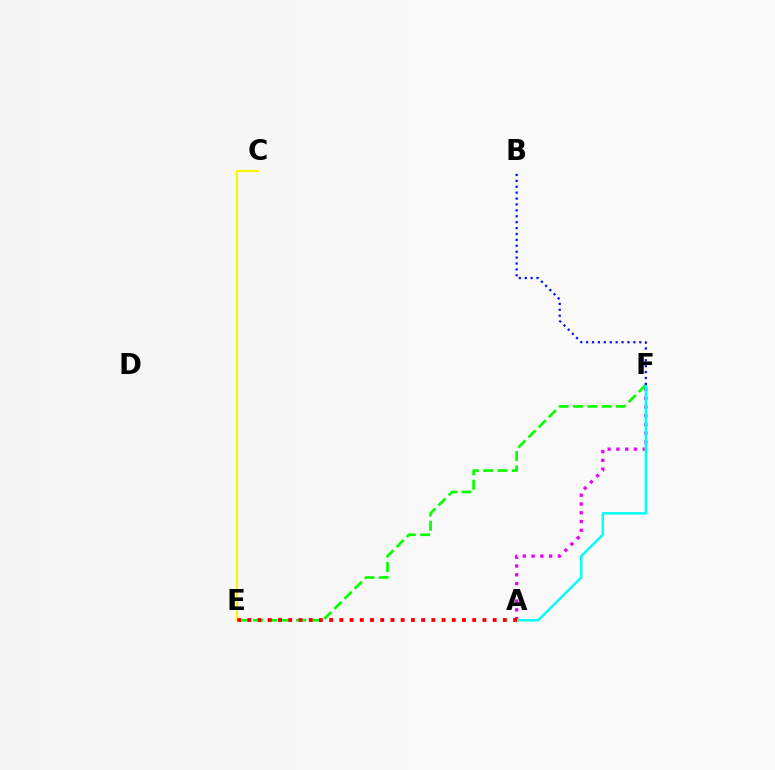{('A', 'F'): [{'color': '#ee00ff', 'line_style': 'dotted', 'thickness': 2.38}, {'color': '#00fff6', 'line_style': 'solid', 'thickness': 1.75}], ('C', 'E'): [{'color': '#fcf500', 'line_style': 'solid', 'thickness': 1.56}], ('E', 'F'): [{'color': '#08ff00', 'line_style': 'dashed', 'thickness': 1.95}], ('B', 'F'): [{'color': '#0010ff', 'line_style': 'dotted', 'thickness': 1.6}], ('A', 'E'): [{'color': '#ff0000', 'line_style': 'dotted', 'thickness': 2.78}]}